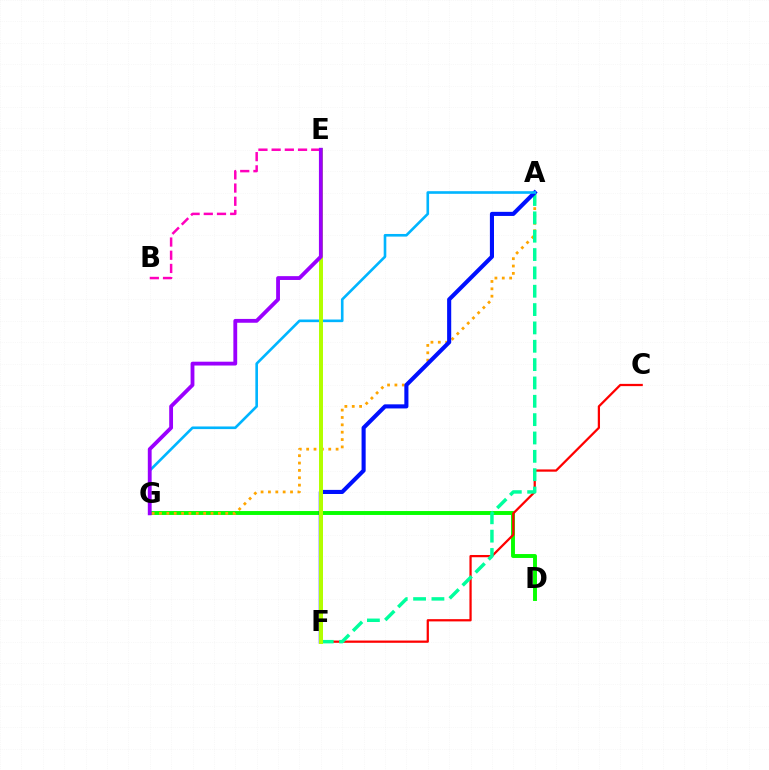{('D', 'G'): [{'color': '#08ff00', 'line_style': 'solid', 'thickness': 2.82}], ('C', 'F'): [{'color': '#ff0000', 'line_style': 'solid', 'thickness': 1.62}], ('A', 'G'): [{'color': '#ffa500', 'line_style': 'dotted', 'thickness': 2.0}, {'color': '#00b5ff', 'line_style': 'solid', 'thickness': 1.89}], ('A', 'F'): [{'color': '#00ff9d', 'line_style': 'dashed', 'thickness': 2.49}, {'color': '#0010ff', 'line_style': 'solid', 'thickness': 2.95}], ('E', 'F'): [{'color': '#b3ff00', 'line_style': 'solid', 'thickness': 2.87}], ('B', 'E'): [{'color': '#ff00bd', 'line_style': 'dashed', 'thickness': 1.79}], ('E', 'G'): [{'color': '#9b00ff', 'line_style': 'solid', 'thickness': 2.75}]}